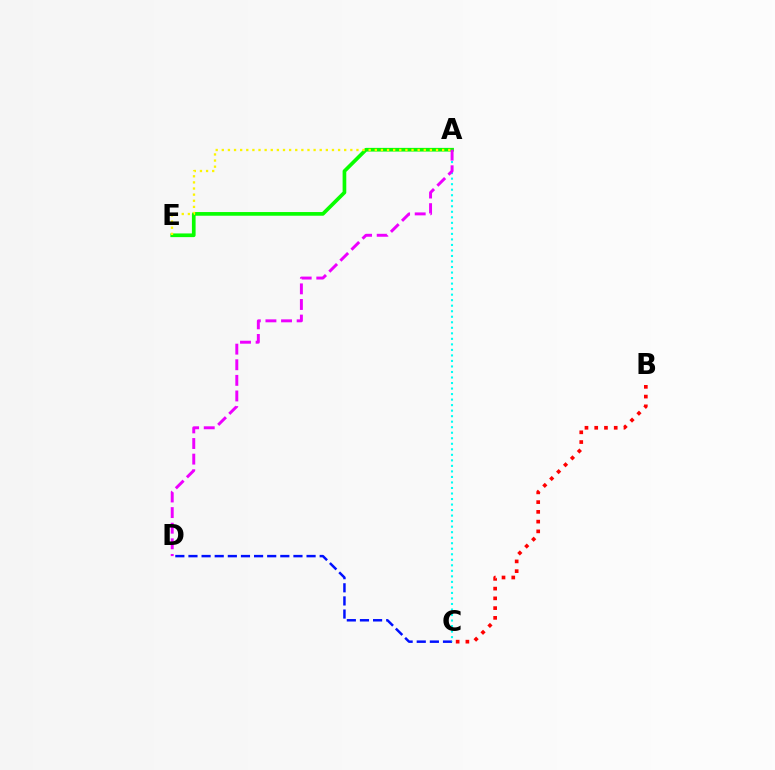{('C', 'D'): [{'color': '#0010ff', 'line_style': 'dashed', 'thickness': 1.78}], ('A', 'E'): [{'color': '#08ff00', 'line_style': 'solid', 'thickness': 2.65}, {'color': '#fcf500', 'line_style': 'dotted', 'thickness': 1.66}], ('A', 'C'): [{'color': '#00fff6', 'line_style': 'dotted', 'thickness': 1.5}], ('A', 'D'): [{'color': '#ee00ff', 'line_style': 'dashed', 'thickness': 2.12}], ('B', 'C'): [{'color': '#ff0000', 'line_style': 'dotted', 'thickness': 2.65}]}